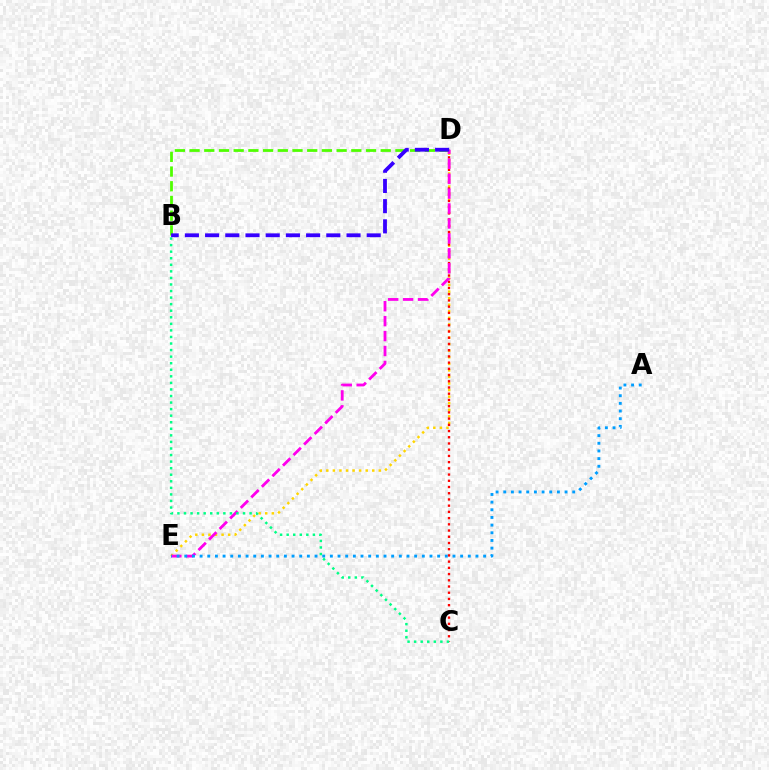{('D', 'E'): [{'color': '#ffd500', 'line_style': 'dotted', 'thickness': 1.78}, {'color': '#ff00ed', 'line_style': 'dashed', 'thickness': 2.03}], ('C', 'D'): [{'color': '#ff0000', 'line_style': 'dotted', 'thickness': 1.69}], ('B', 'D'): [{'color': '#4fff00', 'line_style': 'dashed', 'thickness': 2.0}, {'color': '#3700ff', 'line_style': 'dashed', 'thickness': 2.74}], ('A', 'E'): [{'color': '#009eff', 'line_style': 'dotted', 'thickness': 2.08}], ('B', 'C'): [{'color': '#00ff86', 'line_style': 'dotted', 'thickness': 1.78}]}